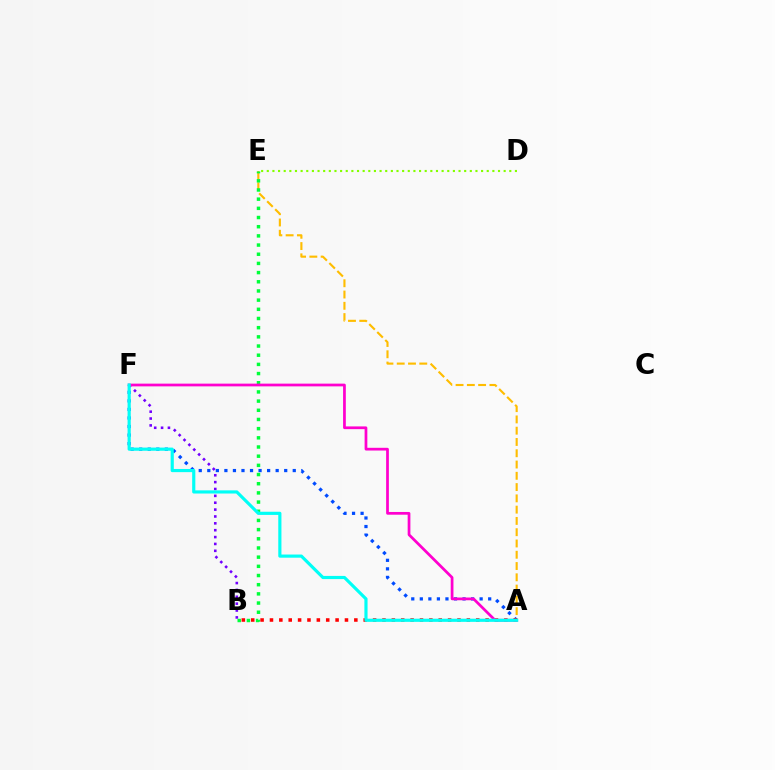{('A', 'E'): [{'color': '#ffbd00', 'line_style': 'dashed', 'thickness': 1.53}], ('A', 'F'): [{'color': '#004bff', 'line_style': 'dotted', 'thickness': 2.32}, {'color': '#ff00cf', 'line_style': 'solid', 'thickness': 1.97}, {'color': '#00fff6', 'line_style': 'solid', 'thickness': 2.28}], ('B', 'E'): [{'color': '#00ff39', 'line_style': 'dotted', 'thickness': 2.49}], ('B', 'F'): [{'color': '#7200ff', 'line_style': 'dotted', 'thickness': 1.87}], ('A', 'B'): [{'color': '#ff0000', 'line_style': 'dotted', 'thickness': 2.55}], ('D', 'E'): [{'color': '#84ff00', 'line_style': 'dotted', 'thickness': 1.53}]}